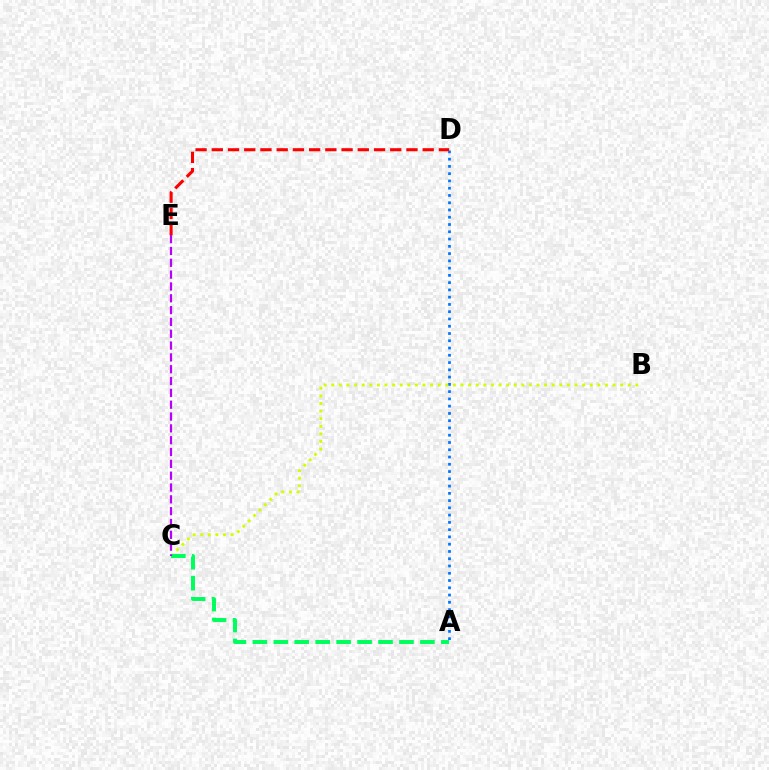{('A', 'D'): [{'color': '#0074ff', 'line_style': 'dotted', 'thickness': 1.97}], ('D', 'E'): [{'color': '#ff0000', 'line_style': 'dashed', 'thickness': 2.2}], ('B', 'C'): [{'color': '#d1ff00', 'line_style': 'dotted', 'thickness': 2.07}], ('A', 'C'): [{'color': '#00ff5c', 'line_style': 'dashed', 'thickness': 2.85}], ('C', 'E'): [{'color': '#b900ff', 'line_style': 'dashed', 'thickness': 1.61}]}